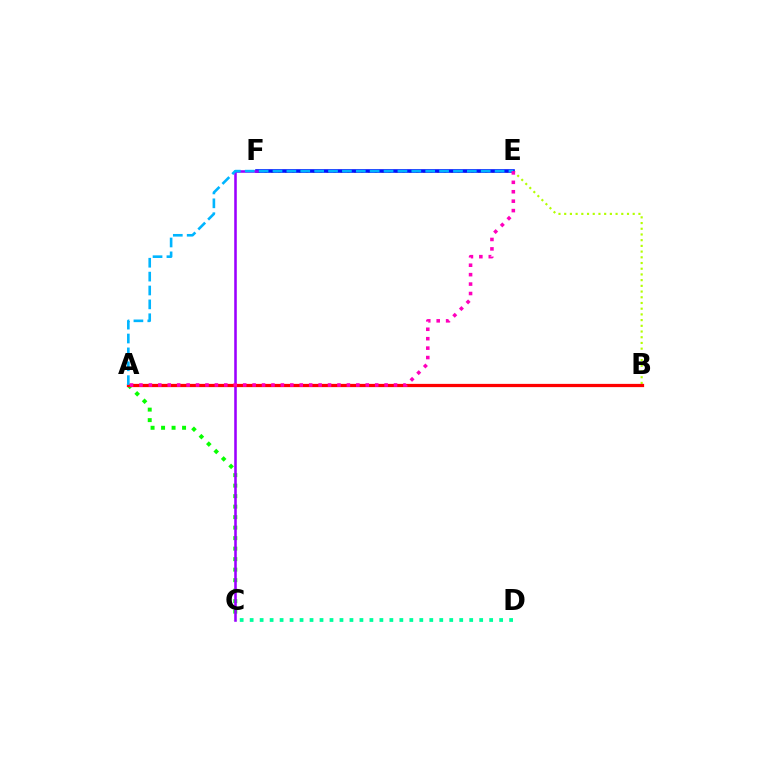{('B', 'E'): [{'color': '#b3ff00', 'line_style': 'dotted', 'thickness': 1.55}], ('E', 'F'): [{'color': '#ffa500', 'line_style': 'dotted', 'thickness': 1.87}, {'color': '#0010ff', 'line_style': 'solid', 'thickness': 2.61}], ('A', 'C'): [{'color': '#08ff00', 'line_style': 'dotted', 'thickness': 2.85}], ('C', 'F'): [{'color': '#9b00ff', 'line_style': 'solid', 'thickness': 1.85}], ('C', 'D'): [{'color': '#00ff9d', 'line_style': 'dotted', 'thickness': 2.71}], ('A', 'B'): [{'color': '#ff0000', 'line_style': 'solid', 'thickness': 2.33}], ('A', 'E'): [{'color': '#00b5ff', 'line_style': 'dashed', 'thickness': 1.89}, {'color': '#ff00bd', 'line_style': 'dotted', 'thickness': 2.56}]}